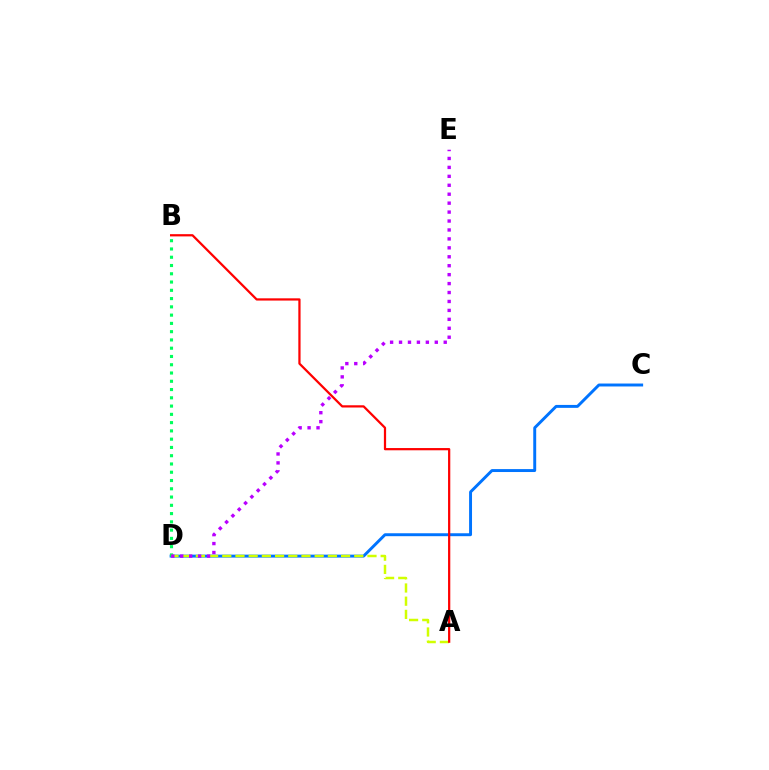{('C', 'D'): [{'color': '#0074ff', 'line_style': 'solid', 'thickness': 2.11}], ('B', 'D'): [{'color': '#00ff5c', 'line_style': 'dotted', 'thickness': 2.25}], ('A', 'D'): [{'color': '#d1ff00', 'line_style': 'dashed', 'thickness': 1.79}], ('A', 'B'): [{'color': '#ff0000', 'line_style': 'solid', 'thickness': 1.61}], ('D', 'E'): [{'color': '#b900ff', 'line_style': 'dotted', 'thickness': 2.43}]}